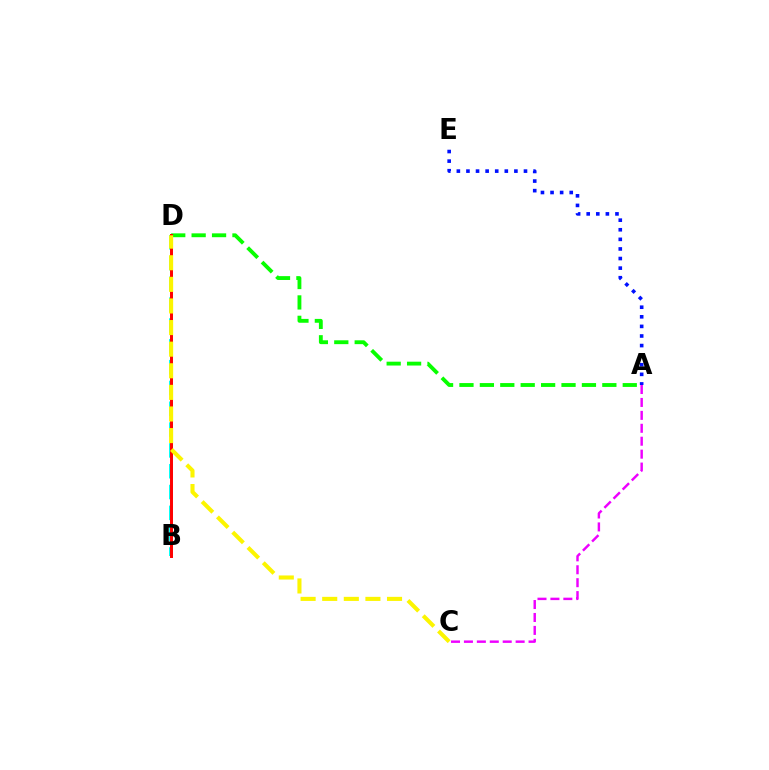{('B', 'D'): [{'color': '#00fff6', 'line_style': 'dashed', 'thickness': 2.83}, {'color': '#ff0000', 'line_style': 'solid', 'thickness': 2.14}], ('A', 'D'): [{'color': '#08ff00', 'line_style': 'dashed', 'thickness': 2.77}], ('A', 'E'): [{'color': '#0010ff', 'line_style': 'dotted', 'thickness': 2.61}], ('C', 'D'): [{'color': '#fcf500', 'line_style': 'dashed', 'thickness': 2.93}], ('A', 'C'): [{'color': '#ee00ff', 'line_style': 'dashed', 'thickness': 1.76}]}